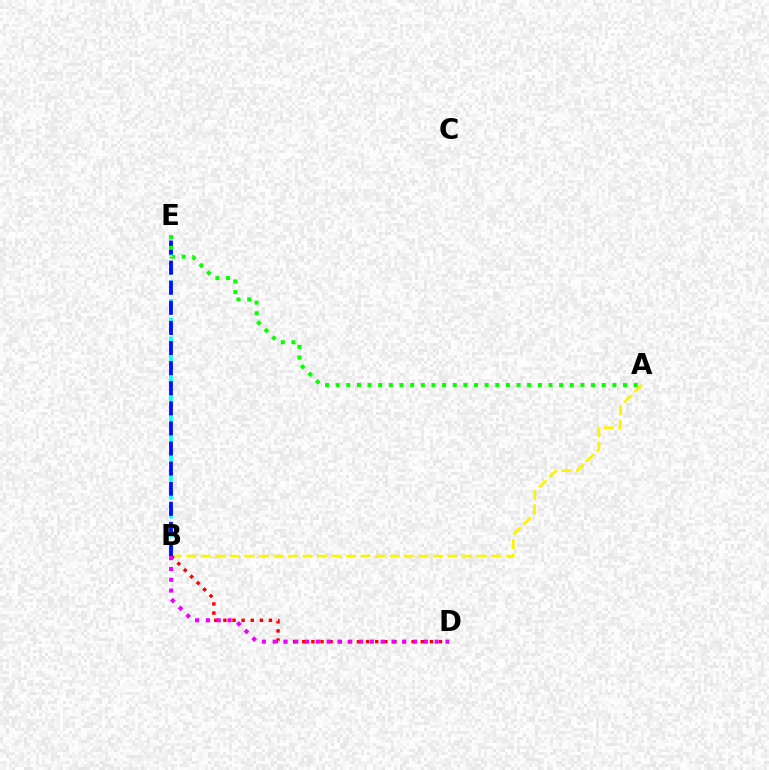{('A', 'B'): [{'color': '#fcf500', 'line_style': 'dashed', 'thickness': 1.97}], ('B', 'E'): [{'color': '#00fff6', 'line_style': 'dashed', 'thickness': 2.55}, {'color': '#0010ff', 'line_style': 'dashed', 'thickness': 2.73}], ('B', 'D'): [{'color': '#ff0000', 'line_style': 'dotted', 'thickness': 2.48}, {'color': '#ee00ff', 'line_style': 'dotted', 'thickness': 2.93}], ('A', 'E'): [{'color': '#08ff00', 'line_style': 'dotted', 'thickness': 2.89}]}